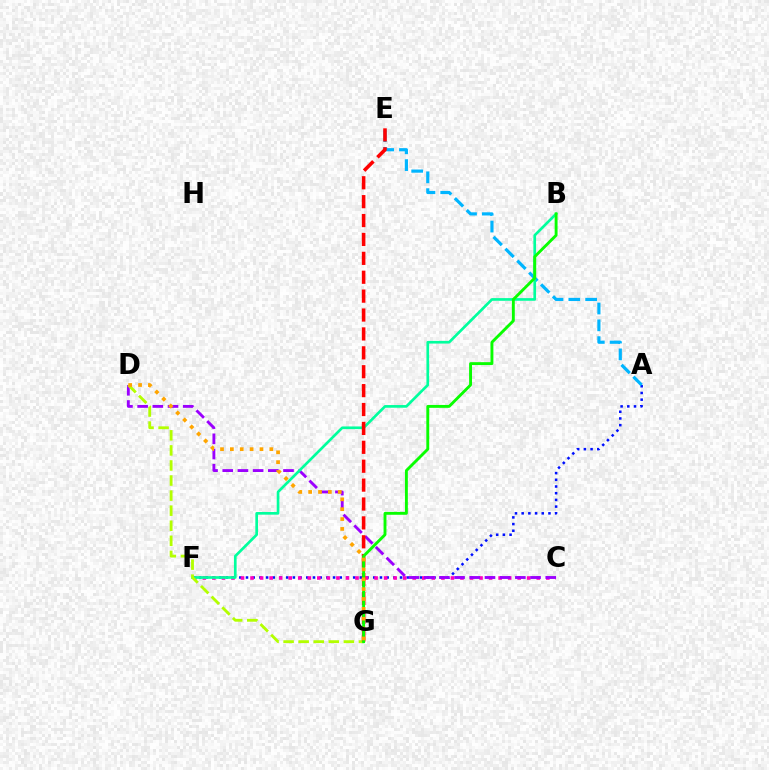{('A', 'F'): [{'color': '#0010ff', 'line_style': 'dotted', 'thickness': 1.82}], ('A', 'E'): [{'color': '#00b5ff', 'line_style': 'dashed', 'thickness': 2.28}], ('C', 'F'): [{'color': '#ff00bd', 'line_style': 'dotted', 'thickness': 2.59}], ('C', 'D'): [{'color': '#9b00ff', 'line_style': 'dashed', 'thickness': 2.06}], ('B', 'F'): [{'color': '#00ff9d', 'line_style': 'solid', 'thickness': 1.93}], ('D', 'G'): [{'color': '#b3ff00', 'line_style': 'dashed', 'thickness': 2.05}, {'color': '#ffa500', 'line_style': 'dotted', 'thickness': 2.68}], ('E', 'G'): [{'color': '#ff0000', 'line_style': 'dashed', 'thickness': 2.57}], ('B', 'G'): [{'color': '#08ff00', 'line_style': 'solid', 'thickness': 2.08}]}